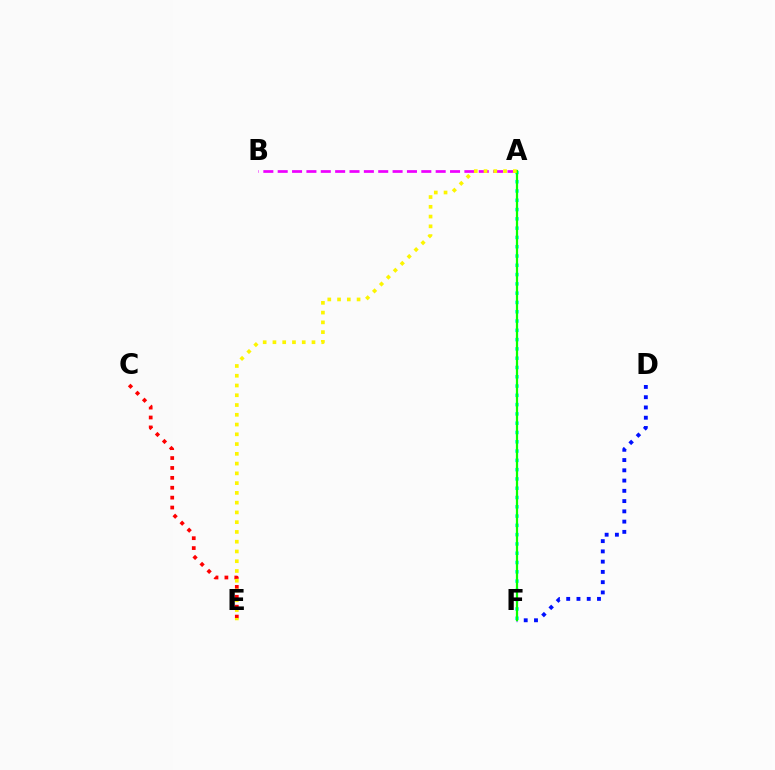{('D', 'F'): [{'color': '#0010ff', 'line_style': 'dotted', 'thickness': 2.79}], ('A', 'B'): [{'color': '#ee00ff', 'line_style': 'dashed', 'thickness': 1.95}], ('C', 'E'): [{'color': '#ff0000', 'line_style': 'dotted', 'thickness': 2.69}], ('A', 'F'): [{'color': '#00fff6', 'line_style': 'dotted', 'thickness': 2.52}, {'color': '#08ff00', 'line_style': 'solid', 'thickness': 1.61}], ('A', 'E'): [{'color': '#fcf500', 'line_style': 'dotted', 'thickness': 2.65}]}